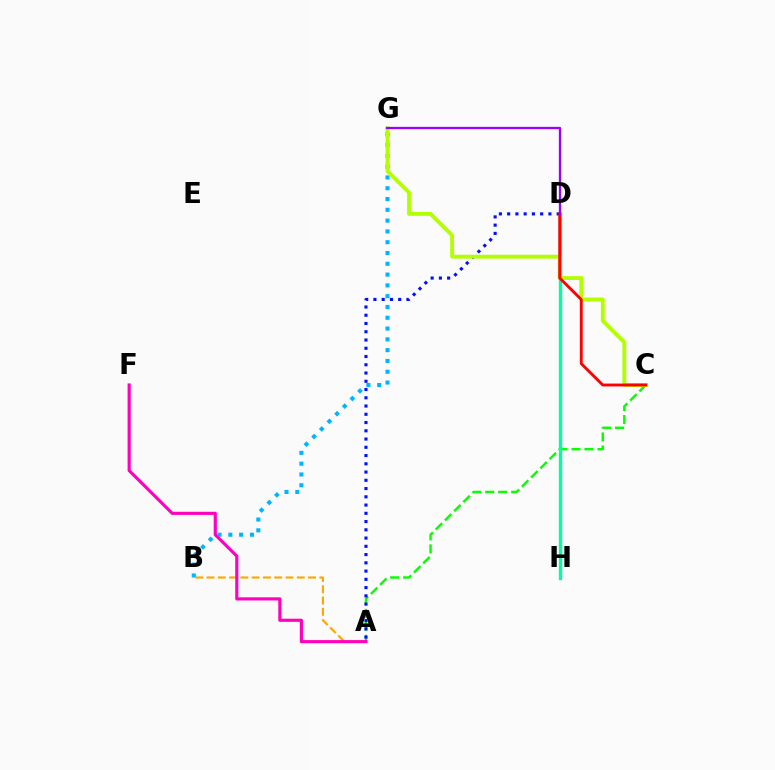{('A', 'B'): [{'color': '#ffa500', 'line_style': 'dashed', 'thickness': 1.53}], ('B', 'G'): [{'color': '#00b5ff', 'line_style': 'dotted', 'thickness': 2.93}], ('A', 'C'): [{'color': '#08ff00', 'line_style': 'dashed', 'thickness': 1.76}], ('D', 'H'): [{'color': '#00ff9d', 'line_style': 'solid', 'thickness': 2.4}], ('A', 'F'): [{'color': '#ff00bd', 'line_style': 'solid', 'thickness': 2.26}], ('A', 'D'): [{'color': '#0010ff', 'line_style': 'dotted', 'thickness': 2.24}], ('C', 'G'): [{'color': '#b3ff00', 'line_style': 'solid', 'thickness': 2.78}], ('C', 'D'): [{'color': '#ff0000', 'line_style': 'solid', 'thickness': 2.07}], ('D', 'G'): [{'color': '#9b00ff', 'line_style': 'solid', 'thickness': 1.66}]}